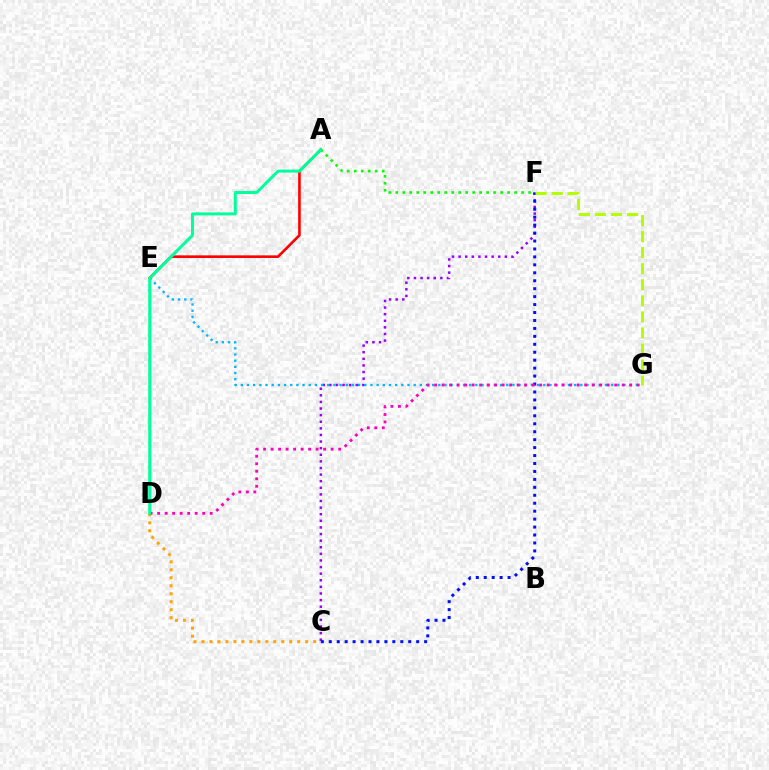{('C', 'F'): [{'color': '#9b00ff', 'line_style': 'dotted', 'thickness': 1.79}, {'color': '#0010ff', 'line_style': 'dotted', 'thickness': 2.16}], ('C', 'D'): [{'color': '#ffa500', 'line_style': 'dotted', 'thickness': 2.17}], ('E', 'G'): [{'color': '#00b5ff', 'line_style': 'dotted', 'thickness': 1.68}], ('F', 'G'): [{'color': '#b3ff00', 'line_style': 'dashed', 'thickness': 2.18}], ('A', 'E'): [{'color': '#ff0000', 'line_style': 'solid', 'thickness': 1.88}], ('D', 'G'): [{'color': '#ff00bd', 'line_style': 'dotted', 'thickness': 2.04}], ('A', 'F'): [{'color': '#08ff00', 'line_style': 'dotted', 'thickness': 1.9}], ('A', 'D'): [{'color': '#00ff9d', 'line_style': 'solid', 'thickness': 2.18}]}